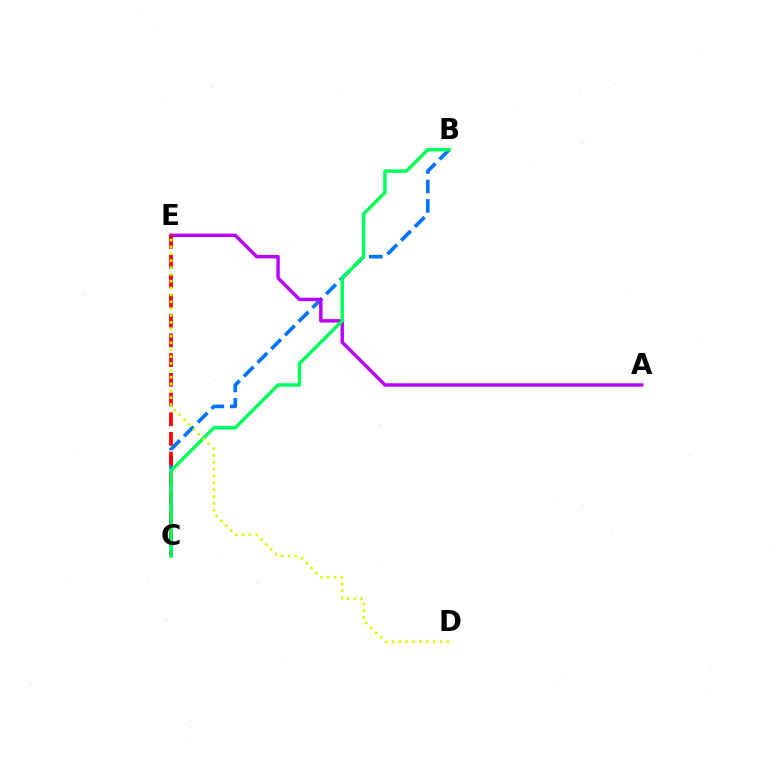{('B', 'C'): [{'color': '#0074ff', 'line_style': 'dashed', 'thickness': 2.64}, {'color': '#00ff5c', 'line_style': 'solid', 'thickness': 2.5}], ('A', 'E'): [{'color': '#b900ff', 'line_style': 'solid', 'thickness': 2.46}], ('C', 'E'): [{'color': '#ff0000', 'line_style': 'dashed', 'thickness': 2.68}], ('D', 'E'): [{'color': '#d1ff00', 'line_style': 'dotted', 'thickness': 1.86}]}